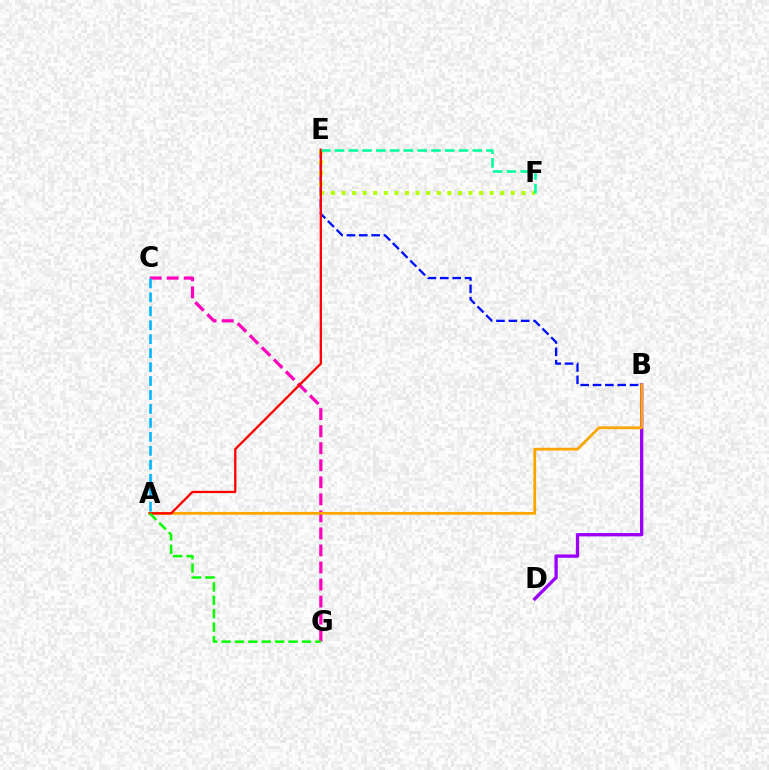{('C', 'G'): [{'color': '#ff00bd', 'line_style': 'dashed', 'thickness': 2.32}], ('B', 'E'): [{'color': '#0010ff', 'line_style': 'dashed', 'thickness': 1.68}], ('B', 'D'): [{'color': '#9b00ff', 'line_style': 'solid', 'thickness': 2.39}], ('A', 'B'): [{'color': '#ffa500', 'line_style': 'solid', 'thickness': 2.02}], ('A', 'C'): [{'color': '#00b5ff', 'line_style': 'dashed', 'thickness': 1.9}], ('E', 'F'): [{'color': '#b3ff00', 'line_style': 'dotted', 'thickness': 2.88}, {'color': '#00ff9d', 'line_style': 'dashed', 'thickness': 1.87}], ('A', 'E'): [{'color': '#ff0000', 'line_style': 'solid', 'thickness': 1.65}], ('A', 'G'): [{'color': '#08ff00', 'line_style': 'dashed', 'thickness': 1.82}]}